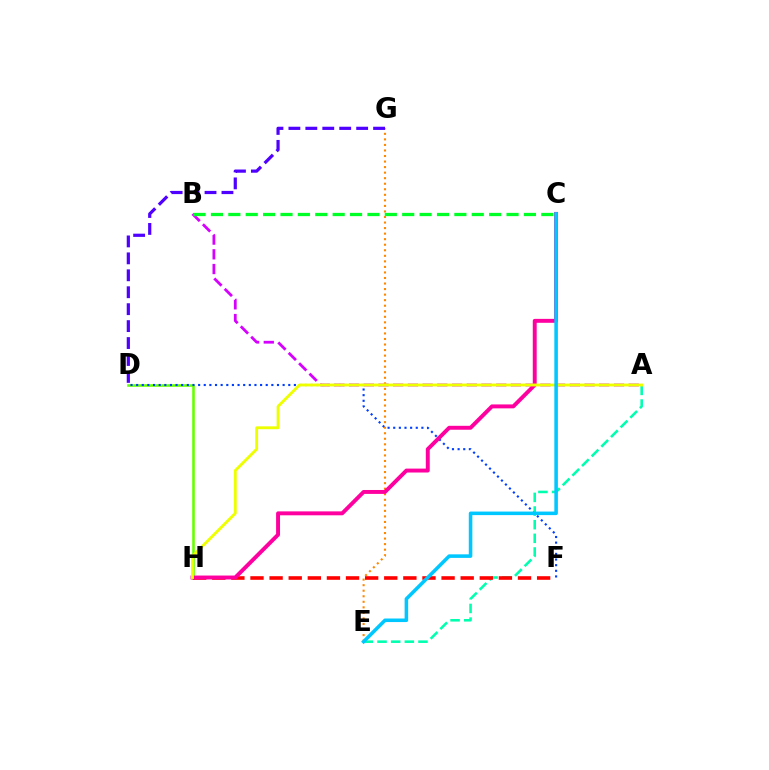{('D', 'H'): [{'color': '#66ff00', 'line_style': 'solid', 'thickness': 1.85}], ('A', 'B'): [{'color': '#d600ff', 'line_style': 'dashed', 'thickness': 2.0}], ('D', 'F'): [{'color': '#003fff', 'line_style': 'dotted', 'thickness': 1.53}], ('A', 'E'): [{'color': '#00ffaf', 'line_style': 'dashed', 'thickness': 1.85}], ('E', 'G'): [{'color': '#ff8800', 'line_style': 'dotted', 'thickness': 1.51}], ('D', 'G'): [{'color': '#4f00ff', 'line_style': 'dashed', 'thickness': 2.3}], ('F', 'H'): [{'color': '#ff0000', 'line_style': 'dashed', 'thickness': 2.6}], ('C', 'H'): [{'color': '#ff00a0', 'line_style': 'solid', 'thickness': 2.83}], ('A', 'H'): [{'color': '#eeff00', 'line_style': 'solid', 'thickness': 2.06}], ('B', 'C'): [{'color': '#00ff27', 'line_style': 'dashed', 'thickness': 2.36}], ('C', 'E'): [{'color': '#00c7ff', 'line_style': 'solid', 'thickness': 2.56}]}